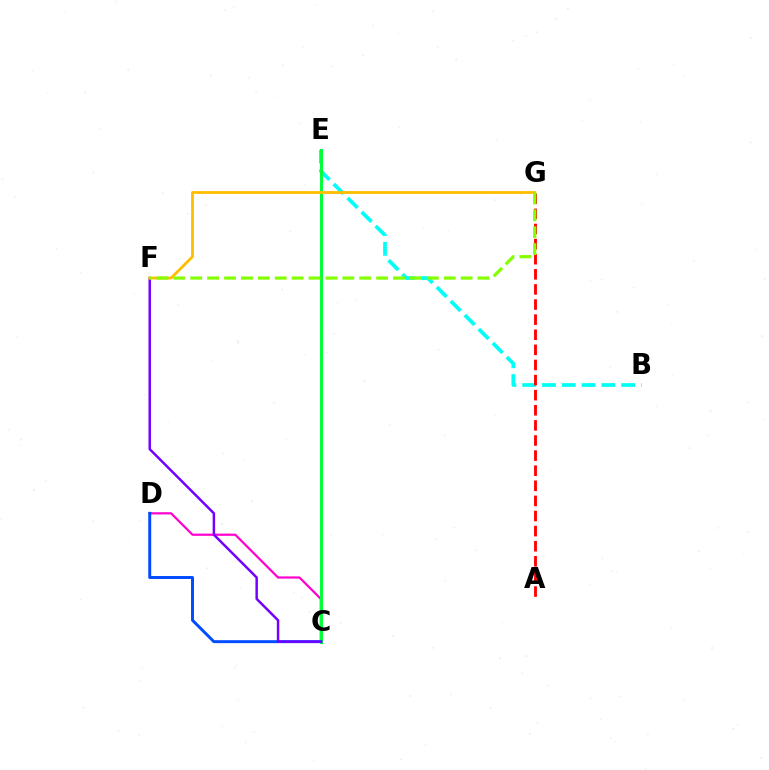{('C', 'D'): [{'color': '#ff00cf', 'line_style': 'solid', 'thickness': 1.59}, {'color': '#004bff', 'line_style': 'solid', 'thickness': 2.12}], ('B', 'E'): [{'color': '#00fff6', 'line_style': 'dashed', 'thickness': 2.69}], ('C', 'E'): [{'color': '#00ff39', 'line_style': 'solid', 'thickness': 2.14}], ('A', 'G'): [{'color': '#ff0000', 'line_style': 'dashed', 'thickness': 2.05}], ('C', 'F'): [{'color': '#7200ff', 'line_style': 'solid', 'thickness': 1.78}], ('F', 'G'): [{'color': '#ffbd00', 'line_style': 'solid', 'thickness': 2.01}, {'color': '#84ff00', 'line_style': 'dashed', 'thickness': 2.3}]}